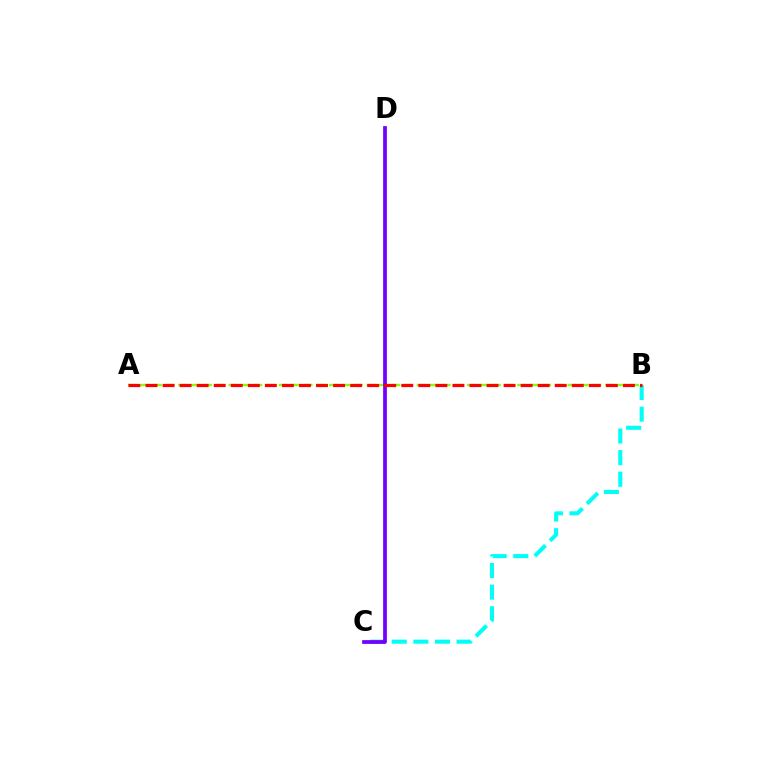{('A', 'B'): [{'color': '#84ff00', 'line_style': 'dashed', 'thickness': 1.71}, {'color': '#ff0000', 'line_style': 'dashed', 'thickness': 2.32}], ('B', 'C'): [{'color': '#00fff6', 'line_style': 'dashed', 'thickness': 2.94}], ('C', 'D'): [{'color': '#7200ff', 'line_style': 'solid', 'thickness': 2.7}]}